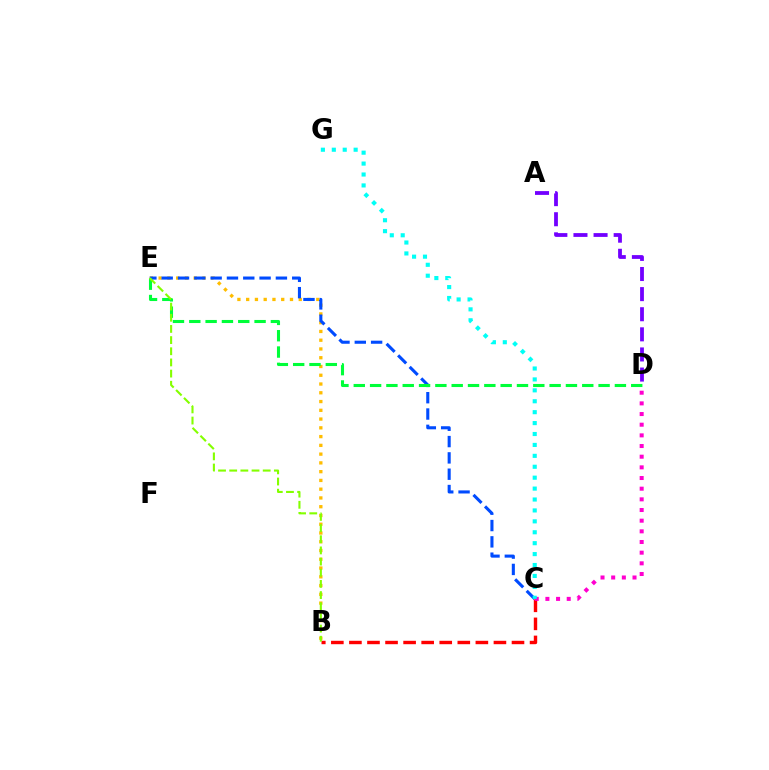{('A', 'D'): [{'color': '#7200ff', 'line_style': 'dashed', 'thickness': 2.73}], ('B', 'E'): [{'color': '#ffbd00', 'line_style': 'dotted', 'thickness': 2.38}, {'color': '#84ff00', 'line_style': 'dashed', 'thickness': 1.52}], ('C', 'E'): [{'color': '#004bff', 'line_style': 'dashed', 'thickness': 2.22}], ('D', 'E'): [{'color': '#00ff39', 'line_style': 'dashed', 'thickness': 2.22}], ('B', 'C'): [{'color': '#ff0000', 'line_style': 'dashed', 'thickness': 2.45}], ('C', 'D'): [{'color': '#ff00cf', 'line_style': 'dotted', 'thickness': 2.9}], ('C', 'G'): [{'color': '#00fff6', 'line_style': 'dotted', 'thickness': 2.97}]}